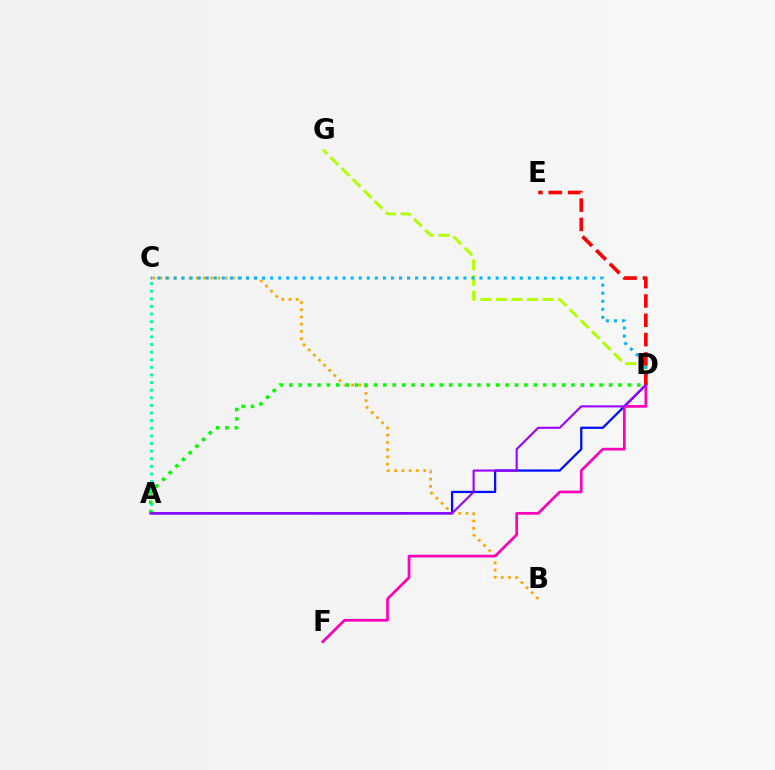{('A', 'D'): [{'color': '#0010ff', 'line_style': 'solid', 'thickness': 1.63}, {'color': '#08ff00', 'line_style': 'dotted', 'thickness': 2.56}, {'color': '#9b00ff', 'line_style': 'solid', 'thickness': 1.51}], ('D', 'G'): [{'color': '#b3ff00', 'line_style': 'dashed', 'thickness': 2.12}], ('B', 'C'): [{'color': '#ffa500', 'line_style': 'dotted', 'thickness': 1.97}], ('D', 'F'): [{'color': '#ff00bd', 'line_style': 'solid', 'thickness': 1.95}], ('A', 'C'): [{'color': '#00ff9d', 'line_style': 'dotted', 'thickness': 2.07}], ('C', 'D'): [{'color': '#00b5ff', 'line_style': 'dotted', 'thickness': 2.19}], ('D', 'E'): [{'color': '#ff0000', 'line_style': 'dashed', 'thickness': 2.63}]}